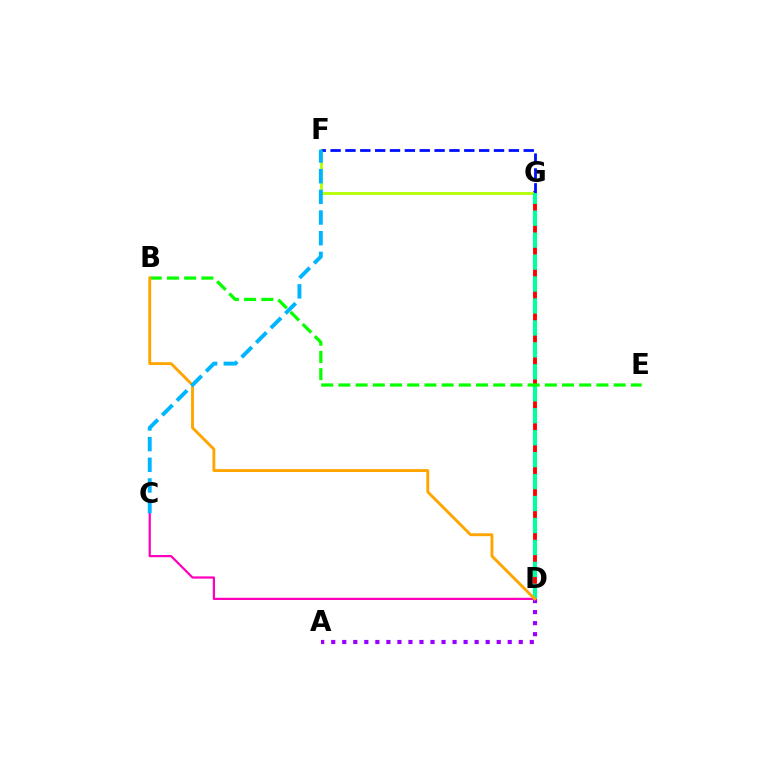{('D', 'G'): [{'color': '#ff0000', 'line_style': 'solid', 'thickness': 2.79}, {'color': '#00ff9d', 'line_style': 'dashed', 'thickness': 2.98}], ('F', 'G'): [{'color': '#b3ff00', 'line_style': 'solid', 'thickness': 2.02}, {'color': '#0010ff', 'line_style': 'dashed', 'thickness': 2.02}], ('C', 'D'): [{'color': '#ff00bd', 'line_style': 'solid', 'thickness': 1.6}], ('A', 'D'): [{'color': '#9b00ff', 'line_style': 'dotted', 'thickness': 3.0}], ('B', 'E'): [{'color': '#08ff00', 'line_style': 'dashed', 'thickness': 2.34}], ('B', 'D'): [{'color': '#ffa500', 'line_style': 'solid', 'thickness': 2.07}], ('C', 'F'): [{'color': '#00b5ff', 'line_style': 'dashed', 'thickness': 2.81}]}